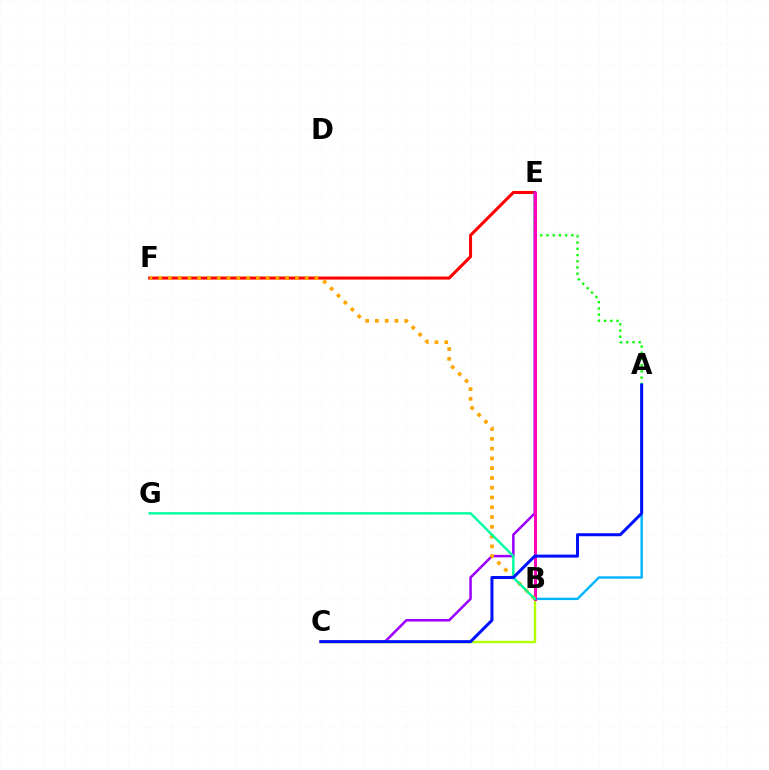{('E', 'F'): [{'color': '#ff0000', 'line_style': 'solid', 'thickness': 2.19}], ('C', 'E'): [{'color': '#9b00ff', 'line_style': 'solid', 'thickness': 1.82}], ('A', 'E'): [{'color': '#08ff00', 'line_style': 'dotted', 'thickness': 1.69}], ('A', 'B'): [{'color': '#00b5ff', 'line_style': 'solid', 'thickness': 1.74}], ('B', 'C'): [{'color': '#b3ff00', 'line_style': 'solid', 'thickness': 1.73}], ('B', 'E'): [{'color': '#ff00bd', 'line_style': 'solid', 'thickness': 2.18}], ('B', 'F'): [{'color': '#ffa500', 'line_style': 'dotted', 'thickness': 2.66}], ('B', 'G'): [{'color': '#00ff9d', 'line_style': 'solid', 'thickness': 1.74}], ('A', 'C'): [{'color': '#0010ff', 'line_style': 'solid', 'thickness': 2.18}]}